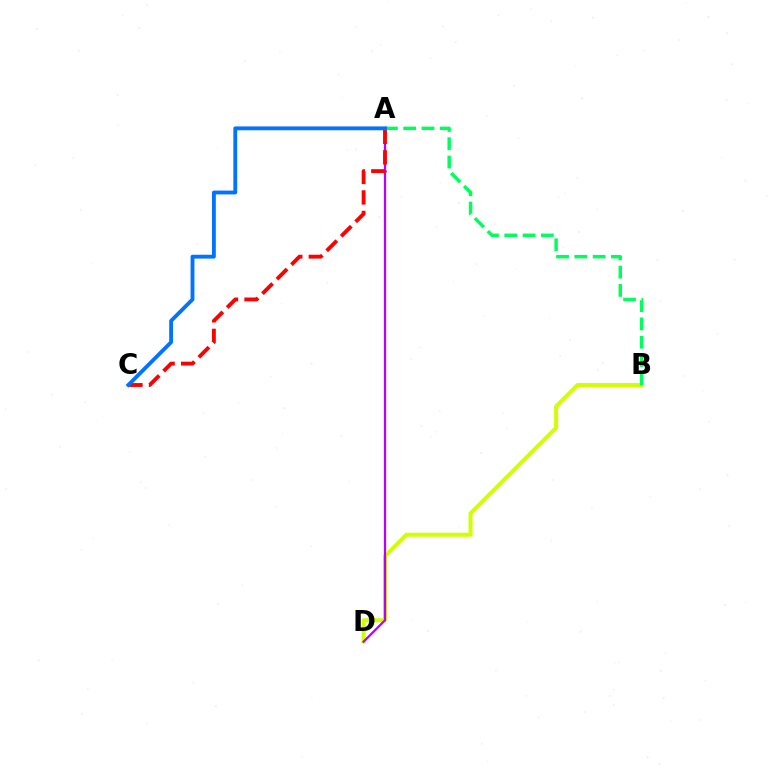{('B', 'D'): [{'color': '#d1ff00', 'line_style': 'solid', 'thickness': 2.89}], ('A', 'D'): [{'color': '#b900ff', 'line_style': 'solid', 'thickness': 1.63}], ('A', 'B'): [{'color': '#00ff5c', 'line_style': 'dashed', 'thickness': 2.49}], ('A', 'C'): [{'color': '#ff0000', 'line_style': 'dashed', 'thickness': 2.78}, {'color': '#0074ff', 'line_style': 'solid', 'thickness': 2.77}]}